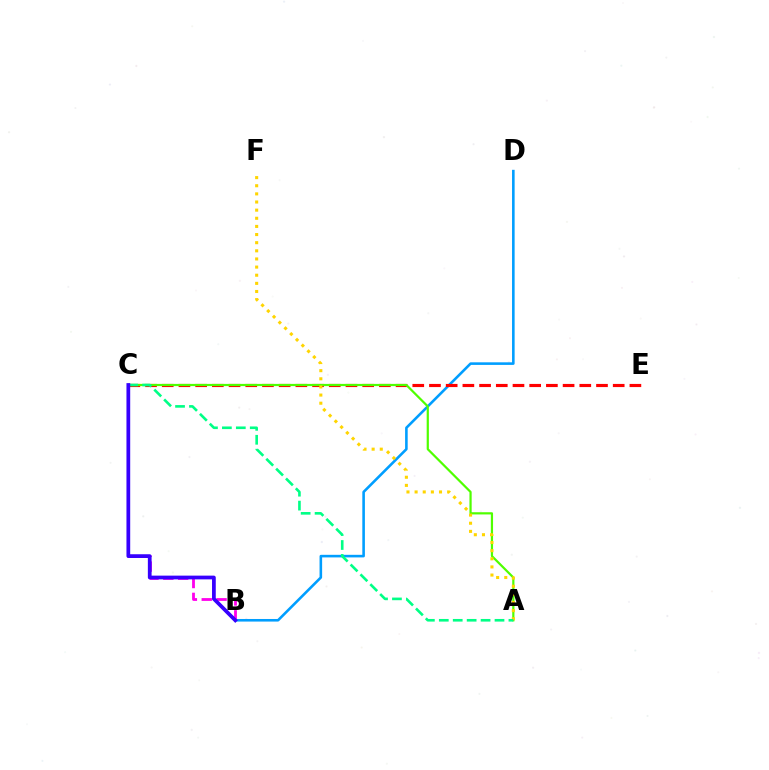{('B', 'D'): [{'color': '#009eff', 'line_style': 'solid', 'thickness': 1.86}], ('B', 'C'): [{'color': '#ff00ed', 'line_style': 'dashed', 'thickness': 2.02}, {'color': '#3700ff', 'line_style': 'solid', 'thickness': 2.69}], ('C', 'E'): [{'color': '#ff0000', 'line_style': 'dashed', 'thickness': 2.27}], ('A', 'C'): [{'color': '#4fff00', 'line_style': 'solid', 'thickness': 1.59}, {'color': '#00ff86', 'line_style': 'dashed', 'thickness': 1.89}], ('A', 'F'): [{'color': '#ffd500', 'line_style': 'dotted', 'thickness': 2.21}]}